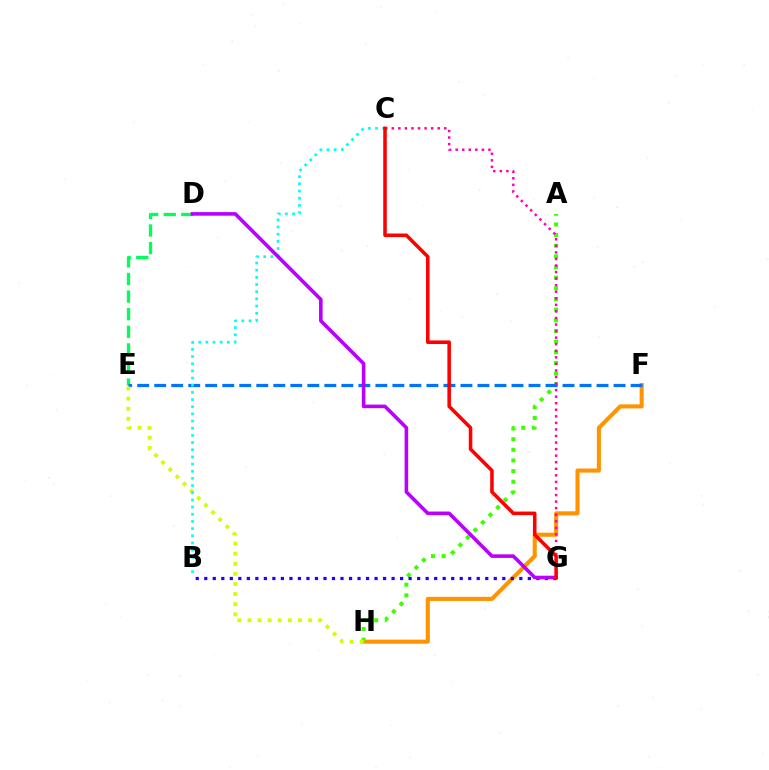{('F', 'H'): [{'color': '#ff9400', 'line_style': 'solid', 'thickness': 2.93}], ('D', 'E'): [{'color': '#00ff5c', 'line_style': 'dashed', 'thickness': 2.39}], ('A', 'H'): [{'color': '#3dff00', 'line_style': 'dotted', 'thickness': 2.89}], ('B', 'G'): [{'color': '#2500ff', 'line_style': 'dotted', 'thickness': 2.31}], ('E', 'F'): [{'color': '#0074ff', 'line_style': 'dashed', 'thickness': 2.31}], ('E', 'H'): [{'color': '#d1ff00', 'line_style': 'dotted', 'thickness': 2.74}], ('C', 'G'): [{'color': '#ff00ac', 'line_style': 'dotted', 'thickness': 1.78}, {'color': '#ff0000', 'line_style': 'solid', 'thickness': 2.55}], ('B', 'C'): [{'color': '#00fff6', 'line_style': 'dotted', 'thickness': 1.95}], ('D', 'G'): [{'color': '#b900ff', 'line_style': 'solid', 'thickness': 2.59}]}